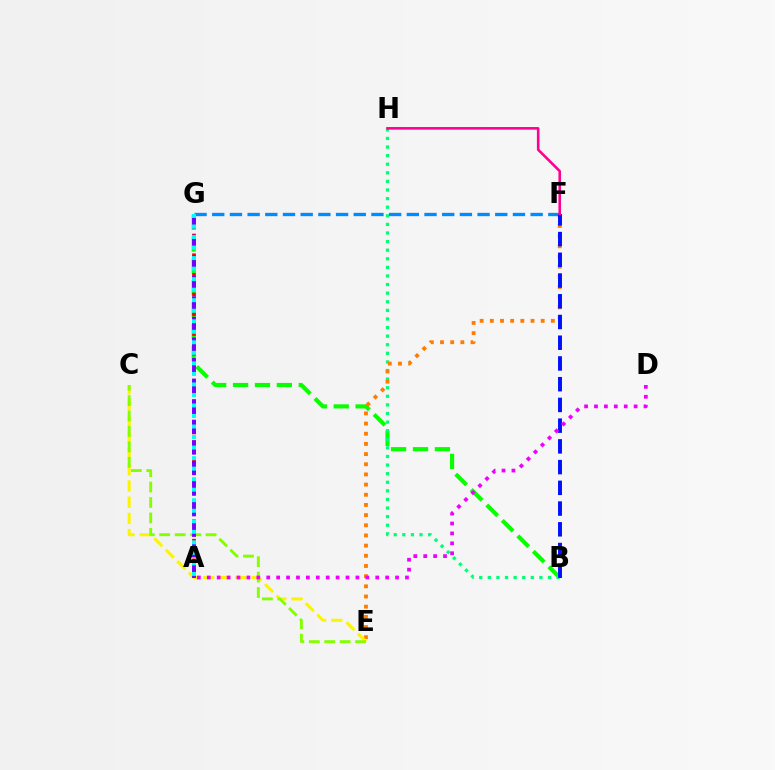{('B', 'G'): [{'color': '#08ff00', 'line_style': 'dashed', 'thickness': 2.97}], ('B', 'H'): [{'color': '#00ff74', 'line_style': 'dotted', 'thickness': 2.34}], ('E', 'F'): [{'color': '#ff7c00', 'line_style': 'dotted', 'thickness': 2.76}], ('C', 'E'): [{'color': '#fcf500', 'line_style': 'dashed', 'thickness': 2.2}, {'color': '#84ff00', 'line_style': 'dashed', 'thickness': 2.1}], ('F', 'G'): [{'color': '#008cff', 'line_style': 'dashed', 'thickness': 2.4}], ('A', 'G'): [{'color': '#ff0000', 'line_style': 'dotted', 'thickness': 2.67}, {'color': '#7200ff', 'line_style': 'dashed', 'thickness': 2.79}, {'color': '#00fff6', 'line_style': 'dotted', 'thickness': 2.86}], ('B', 'F'): [{'color': '#0010ff', 'line_style': 'dashed', 'thickness': 2.82}], ('F', 'H'): [{'color': '#ff0094', 'line_style': 'solid', 'thickness': 1.87}], ('A', 'D'): [{'color': '#ee00ff', 'line_style': 'dotted', 'thickness': 2.69}]}